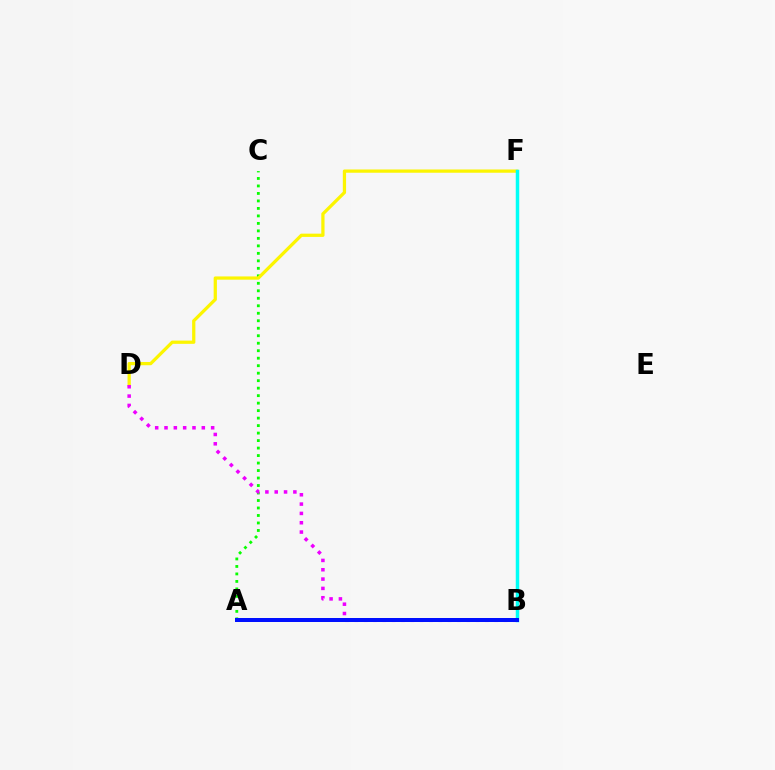{('A', 'C'): [{'color': '#08ff00', 'line_style': 'dotted', 'thickness': 2.03}], ('D', 'F'): [{'color': '#fcf500', 'line_style': 'solid', 'thickness': 2.34}], ('B', 'D'): [{'color': '#ee00ff', 'line_style': 'dotted', 'thickness': 2.53}], ('B', 'F'): [{'color': '#00fff6', 'line_style': 'solid', 'thickness': 2.51}], ('A', 'B'): [{'color': '#ff0000', 'line_style': 'dotted', 'thickness': 1.67}, {'color': '#0010ff', 'line_style': 'solid', 'thickness': 2.87}]}